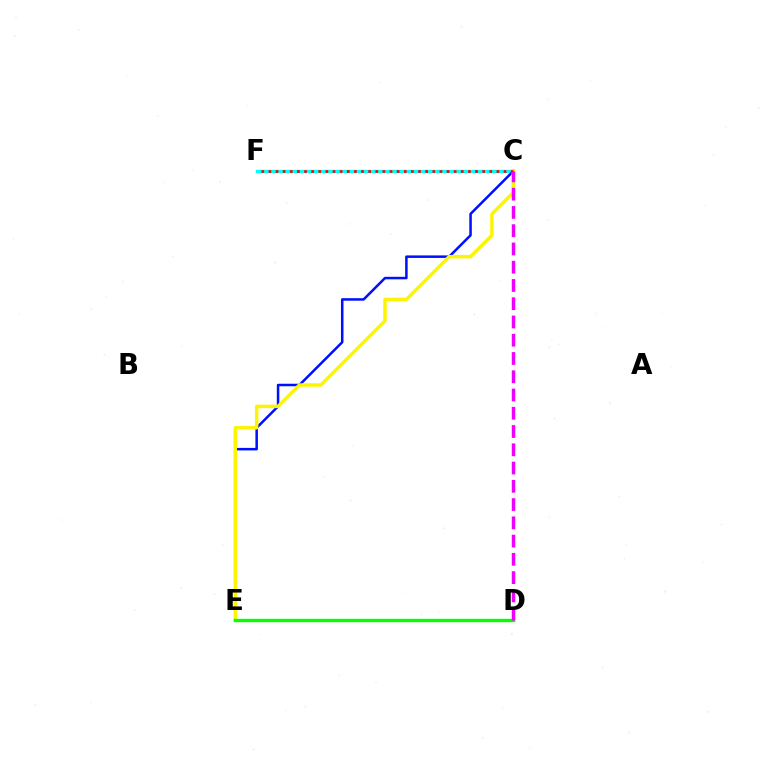{('C', 'F'): [{'color': '#00fff6', 'line_style': 'solid', 'thickness': 2.41}, {'color': '#ff0000', 'line_style': 'dotted', 'thickness': 1.94}], ('C', 'E'): [{'color': '#0010ff', 'line_style': 'solid', 'thickness': 1.81}, {'color': '#fcf500', 'line_style': 'solid', 'thickness': 2.5}], ('D', 'E'): [{'color': '#08ff00', 'line_style': 'solid', 'thickness': 2.44}], ('C', 'D'): [{'color': '#ee00ff', 'line_style': 'dashed', 'thickness': 2.48}]}